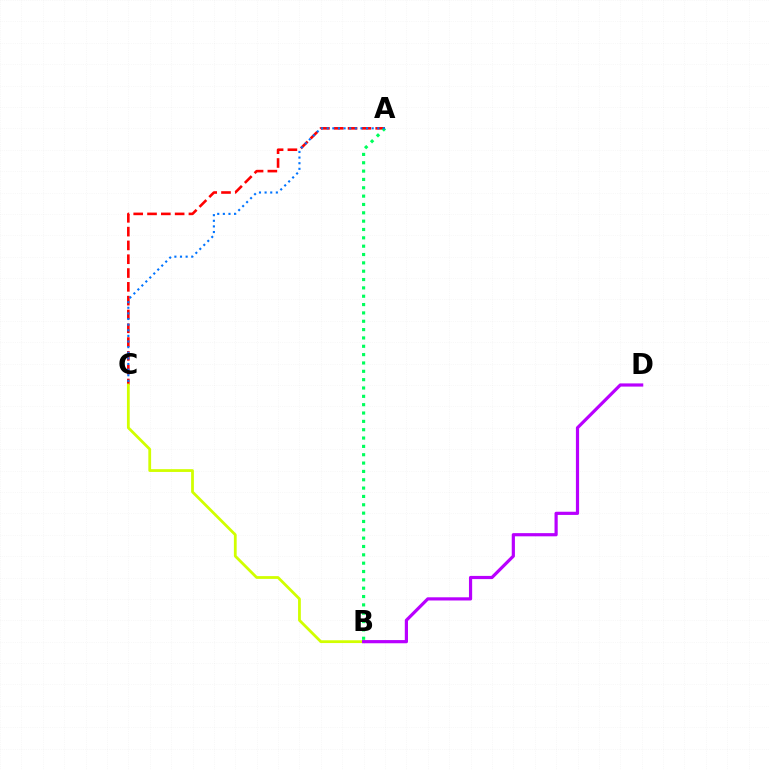{('A', 'C'): [{'color': '#ff0000', 'line_style': 'dashed', 'thickness': 1.88}, {'color': '#0074ff', 'line_style': 'dotted', 'thickness': 1.53}], ('A', 'B'): [{'color': '#00ff5c', 'line_style': 'dotted', 'thickness': 2.27}], ('B', 'C'): [{'color': '#d1ff00', 'line_style': 'solid', 'thickness': 2.0}], ('B', 'D'): [{'color': '#b900ff', 'line_style': 'solid', 'thickness': 2.3}]}